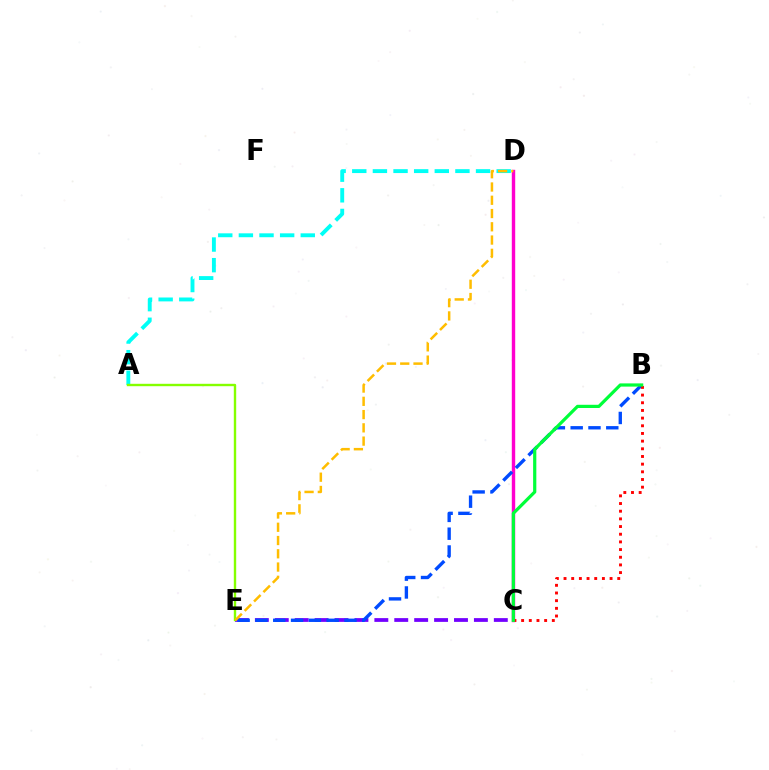{('A', 'D'): [{'color': '#00fff6', 'line_style': 'dashed', 'thickness': 2.8}], ('C', 'E'): [{'color': '#7200ff', 'line_style': 'dashed', 'thickness': 2.71}], ('C', 'D'): [{'color': '#ff00cf', 'line_style': 'solid', 'thickness': 2.45}], ('A', 'E'): [{'color': '#84ff00', 'line_style': 'solid', 'thickness': 1.72}], ('B', 'E'): [{'color': '#004bff', 'line_style': 'dashed', 'thickness': 2.42}], ('D', 'E'): [{'color': '#ffbd00', 'line_style': 'dashed', 'thickness': 1.8}], ('B', 'C'): [{'color': '#ff0000', 'line_style': 'dotted', 'thickness': 2.08}, {'color': '#00ff39', 'line_style': 'solid', 'thickness': 2.31}]}